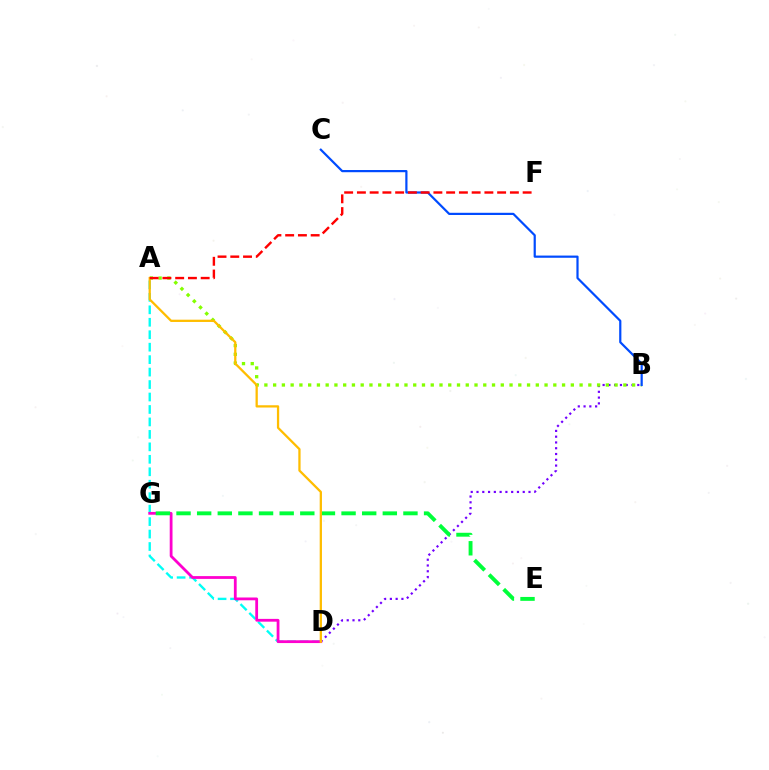{('A', 'D'): [{'color': '#00fff6', 'line_style': 'dashed', 'thickness': 1.69}, {'color': '#ffbd00', 'line_style': 'solid', 'thickness': 1.64}], ('B', 'D'): [{'color': '#7200ff', 'line_style': 'dotted', 'thickness': 1.57}], ('A', 'B'): [{'color': '#84ff00', 'line_style': 'dotted', 'thickness': 2.38}], ('D', 'G'): [{'color': '#ff00cf', 'line_style': 'solid', 'thickness': 2.01}], ('E', 'G'): [{'color': '#00ff39', 'line_style': 'dashed', 'thickness': 2.8}], ('B', 'C'): [{'color': '#004bff', 'line_style': 'solid', 'thickness': 1.59}], ('A', 'F'): [{'color': '#ff0000', 'line_style': 'dashed', 'thickness': 1.73}]}